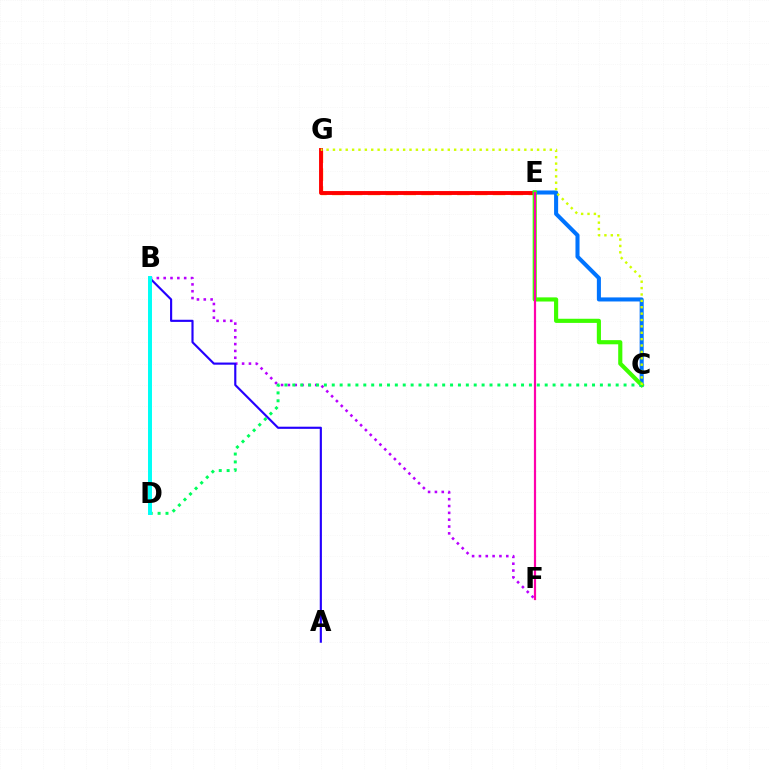{('E', 'G'): [{'color': '#ff9400', 'line_style': 'dashed', 'thickness': 2.43}, {'color': '#ff0000', 'line_style': 'solid', 'thickness': 2.79}], ('B', 'F'): [{'color': '#b900ff', 'line_style': 'dotted', 'thickness': 1.86}], ('A', 'B'): [{'color': '#2500ff', 'line_style': 'solid', 'thickness': 1.55}], ('C', 'E'): [{'color': '#0074ff', 'line_style': 'solid', 'thickness': 2.92}, {'color': '#3dff00', 'line_style': 'solid', 'thickness': 2.99}], ('C', 'D'): [{'color': '#00ff5c', 'line_style': 'dotted', 'thickness': 2.14}], ('E', 'F'): [{'color': '#ff00ac', 'line_style': 'solid', 'thickness': 1.59}], ('B', 'D'): [{'color': '#00fff6', 'line_style': 'solid', 'thickness': 2.85}], ('C', 'G'): [{'color': '#d1ff00', 'line_style': 'dotted', 'thickness': 1.73}]}